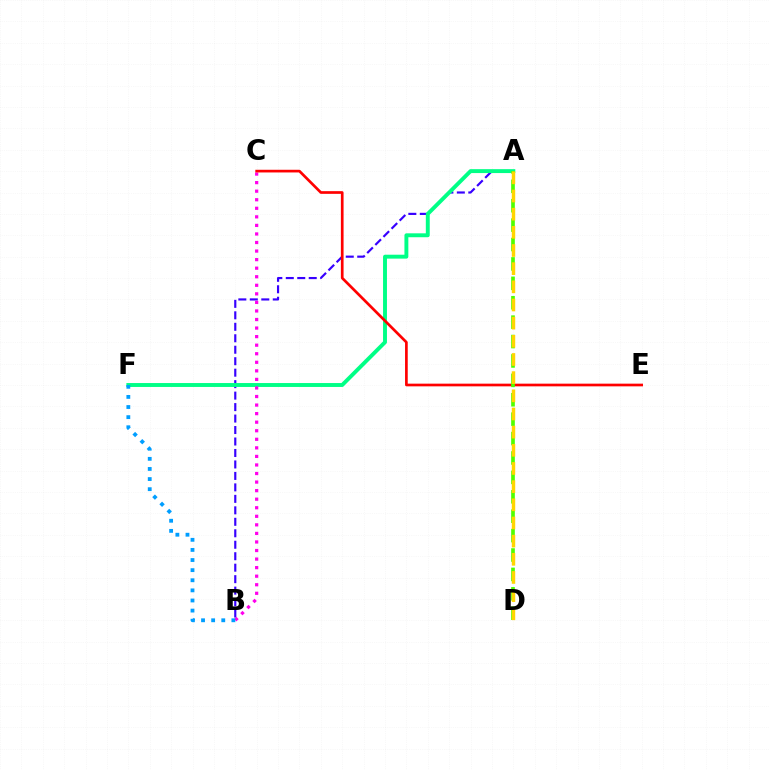{('A', 'B'): [{'color': '#3700ff', 'line_style': 'dashed', 'thickness': 1.56}], ('A', 'F'): [{'color': '#00ff86', 'line_style': 'solid', 'thickness': 2.82}], ('B', 'C'): [{'color': '#ff00ed', 'line_style': 'dotted', 'thickness': 2.32}], ('B', 'F'): [{'color': '#009eff', 'line_style': 'dotted', 'thickness': 2.75}], ('C', 'E'): [{'color': '#ff0000', 'line_style': 'solid', 'thickness': 1.93}], ('A', 'D'): [{'color': '#4fff00', 'line_style': 'dashed', 'thickness': 2.64}, {'color': '#ffd500', 'line_style': 'dashed', 'thickness': 2.47}]}